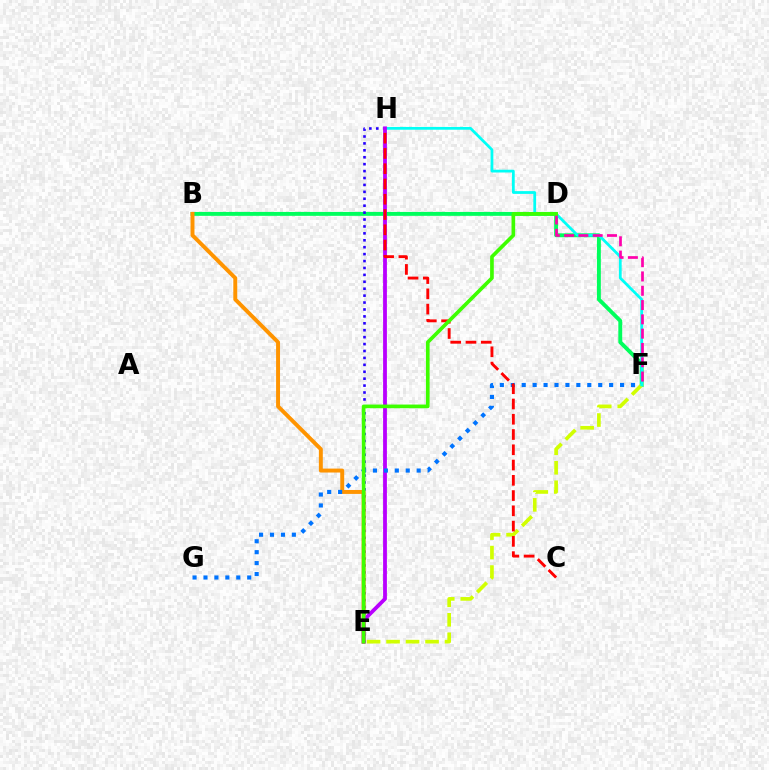{('B', 'F'): [{'color': '#00ff5c', 'line_style': 'solid', 'thickness': 2.81}], ('E', 'H'): [{'color': '#2500ff', 'line_style': 'dotted', 'thickness': 1.88}, {'color': '#b900ff', 'line_style': 'solid', 'thickness': 2.74}], ('E', 'F'): [{'color': '#d1ff00', 'line_style': 'dashed', 'thickness': 2.65}], ('F', 'H'): [{'color': '#00fff6', 'line_style': 'solid', 'thickness': 1.99}], ('B', 'E'): [{'color': '#ff9400', 'line_style': 'solid', 'thickness': 2.83}], ('D', 'F'): [{'color': '#ff00ac', 'line_style': 'dashed', 'thickness': 1.94}], ('F', 'G'): [{'color': '#0074ff', 'line_style': 'dotted', 'thickness': 2.97}], ('C', 'H'): [{'color': '#ff0000', 'line_style': 'dashed', 'thickness': 2.07}], ('D', 'E'): [{'color': '#3dff00', 'line_style': 'solid', 'thickness': 2.64}]}